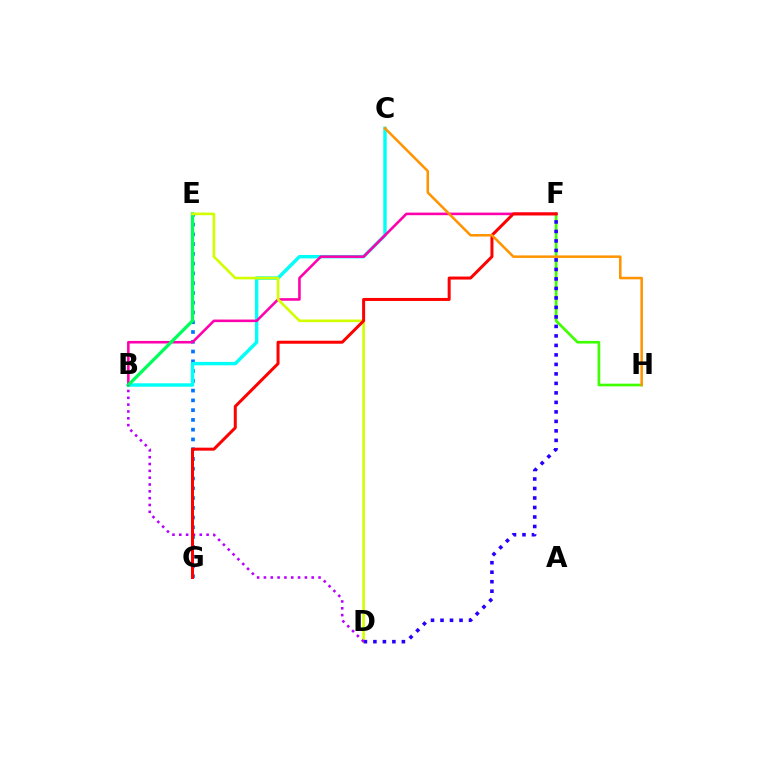{('E', 'G'): [{'color': '#0074ff', 'line_style': 'dotted', 'thickness': 2.65}], ('B', 'C'): [{'color': '#00fff6', 'line_style': 'solid', 'thickness': 2.46}], ('F', 'H'): [{'color': '#3dff00', 'line_style': 'solid', 'thickness': 1.92}], ('B', 'F'): [{'color': '#ff00ac', 'line_style': 'solid', 'thickness': 1.85}], ('B', 'E'): [{'color': '#00ff5c', 'line_style': 'solid', 'thickness': 2.37}], ('D', 'E'): [{'color': '#d1ff00', 'line_style': 'solid', 'thickness': 1.89}], ('D', 'F'): [{'color': '#2500ff', 'line_style': 'dotted', 'thickness': 2.58}], ('B', 'D'): [{'color': '#b900ff', 'line_style': 'dotted', 'thickness': 1.85}], ('F', 'G'): [{'color': '#ff0000', 'line_style': 'solid', 'thickness': 2.16}], ('C', 'H'): [{'color': '#ff9400', 'line_style': 'solid', 'thickness': 1.83}]}